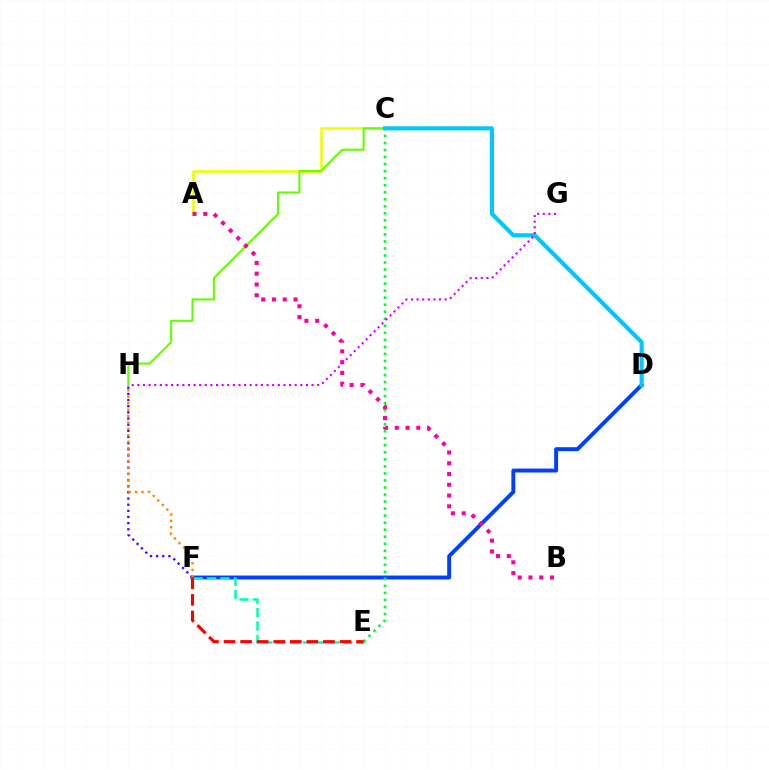{('A', 'C'): [{'color': '#eeff00', 'line_style': 'solid', 'thickness': 1.89}], ('C', 'H'): [{'color': '#66ff00', 'line_style': 'solid', 'thickness': 1.53}], ('D', 'F'): [{'color': '#003fff', 'line_style': 'solid', 'thickness': 2.82}], ('E', 'F'): [{'color': '#00ffaf', 'line_style': 'dashed', 'thickness': 1.81}, {'color': '#ff0000', 'line_style': 'dashed', 'thickness': 2.25}], ('F', 'H'): [{'color': '#4f00ff', 'line_style': 'dotted', 'thickness': 1.67}, {'color': '#ff8800', 'line_style': 'dotted', 'thickness': 1.75}], ('C', 'E'): [{'color': '#00ff27', 'line_style': 'dotted', 'thickness': 1.91}], ('C', 'D'): [{'color': '#00c7ff', 'line_style': 'solid', 'thickness': 2.97}], ('G', 'H'): [{'color': '#d600ff', 'line_style': 'dotted', 'thickness': 1.53}], ('A', 'B'): [{'color': '#ff00a0', 'line_style': 'dotted', 'thickness': 2.92}]}